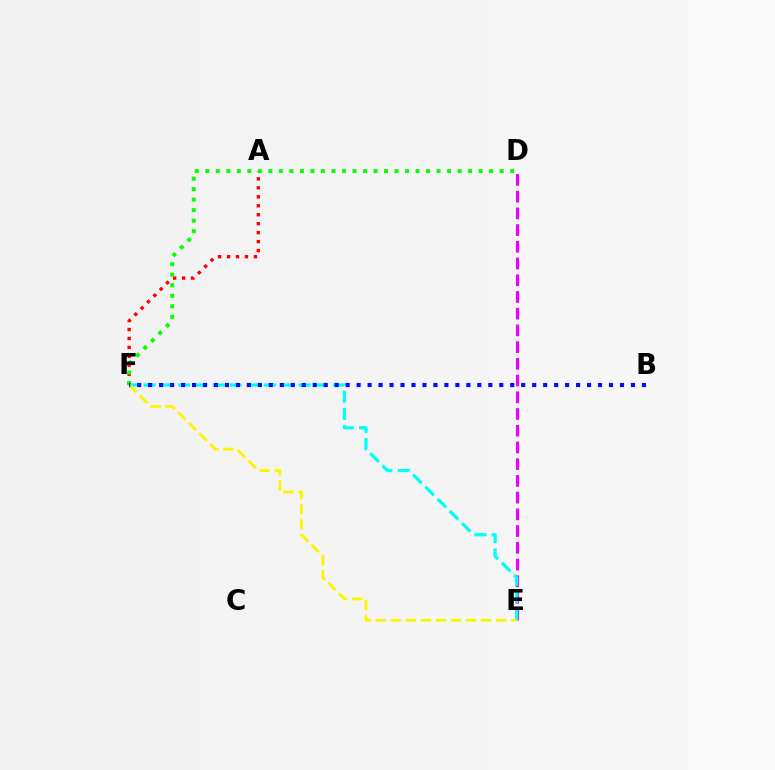{('D', 'E'): [{'color': '#ee00ff', 'line_style': 'dashed', 'thickness': 2.27}], ('E', 'F'): [{'color': '#00fff6', 'line_style': 'dashed', 'thickness': 2.34}, {'color': '#fcf500', 'line_style': 'dashed', 'thickness': 2.04}], ('A', 'F'): [{'color': '#ff0000', 'line_style': 'dotted', 'thickness': 2.44}], ('D', 'F'): [{'color': '#08ff00', 'line_style': 'dotted', 'thickness': 2.86}], ('B', 'F'): [{'color': '#0010ff', 'line_style': 'dotted', 'thickness': 2.98}]}